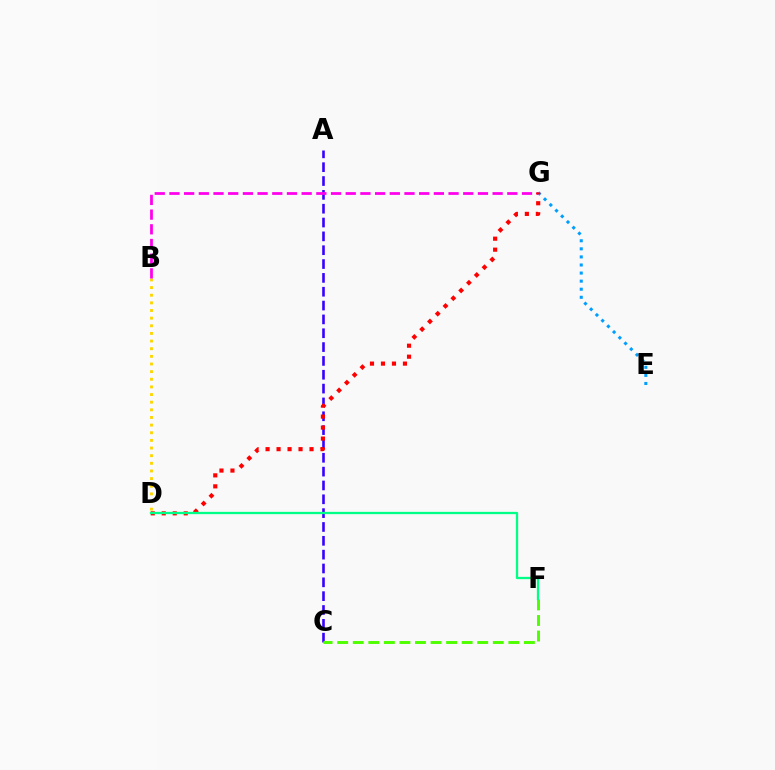{('B', 'D'): [{'color': '#ffd500', 'line_style': 'dotted', 'thickness': 2.08}], ('A', 'C'): [{'color': '#3700ff', 'line_style': 'dashed', 'thickness': 1.88}], ('E', 'G'): [{'color': '#009eff', 'line_style': 'dotted', 'thickness': 2.19}], ('B', 'G'): [{'color': '#ff00ed', 'line_style': 'dashed', 'thickness': 2.0}], ('C', 'F'): [{'color': '#4fff00', 'line_style': 'dashed', 'thickness': 2.11}], ('D', 'G'): [{'color': '#ff0000', 'line_style': 'dotted', 'thickness': 2.99}], ('D', 'F'): [{'color': '#00ff86', 'line_style': 'solid', 'thickness': 1.66}]}